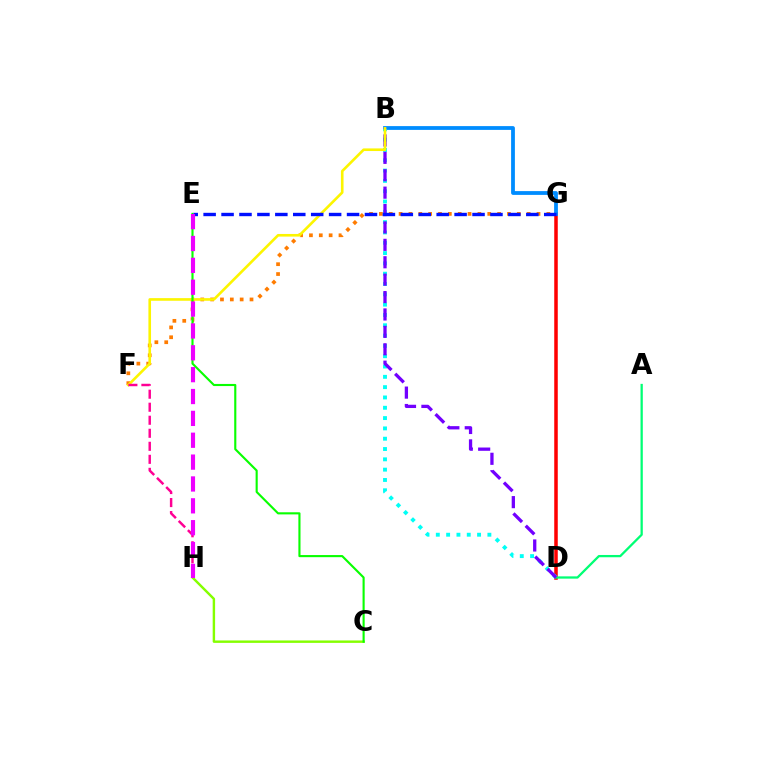{('D', 'G'): [{'color': '#ff0000', 'line_style': 'solid', 'thickness': 2.54}], ('B', 'G'): [{'color': '#008cff', 'line_style': 'solid', 'thickness': 2.73}], ('B', 'D'): [{'color': '#00fff6', 'line_style': 'dotted', 'thickness': 2.8}, {'color': '#7200ff', 'line_style': 'dashed', 'thickness': 2.36}], ('A', 'D'): [{'color': '#00ff74', 'line_style': 'solid', 'thickness': 1.64}], ('C', 'H'): [{'color': '#84ff00', 'line_style': 'solid', 'thickness': 1.74}], ('F', 'G'): [{'color': '#ff7c00', 'line_style': 'dotted', 'thickness': 2.68}], ('B', 'F'): [{'color': '#fcf500', 'line_style': 'solid', 'thickness': 1.89}], ('C', 'E'): [{'color': '#08ff00', 'line_style': 'solid', 'thickness': 1.53}], ('F', 'H'): [{'color': '#ff0094', 'line_style': 'dashed', 'thickness': 1.77}], ('E', 'G'): [{'color': '#0010ff', 'line_style': 'dashed', 'thickness': 2.44}], ('E', 'H'): [{'color': '#ee00ff', 'line_style': 'dashed', 'thickness': 2.97}]}